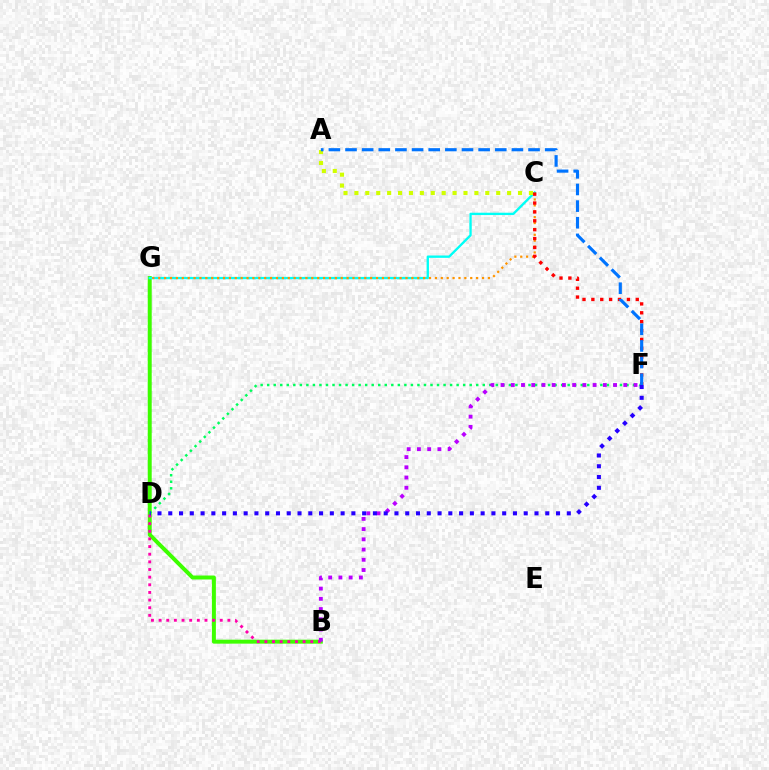{('B', 'G'): [{'color': '#3dff00', 'line_style': 'solid', 'thickness': 2.86}], ('C', 'G'): [{'color': '#00fff6', 'line_style': 'solid', 'thickness': 1.69}, {'color': '#ff9400', 'line_style': 'dotted', 'thickness': 1.6}], ('B', 'D'): [{'color': '#ff00ac', 'line_style': 'dotted', 'thickness': 2.08}], ('A', 'C'): [{'color': '#d1ff00', 'line_style': 'dotted', 'thickness': 2.96}], ('D', 'F'): [{'color': '#00ff5c', 'line_style': 'dotted', 'thickness': 1.77}, {'color': '#2500ff', 'line_style': 'dotted', 'thickness': 2.93}], ('C', 'F'): [{'color': '#ff0000', 'line_style': 'dotted', 'thickness': 2.41}], ('A', 'F'): [{'color': '#0074ff', 'line_style': 'dashed', 'thickness': 2.26}], ('B', 'F'): [{'color': '#b900ff', 'line_style': 'dotted', 'thickness': 2.78}]}